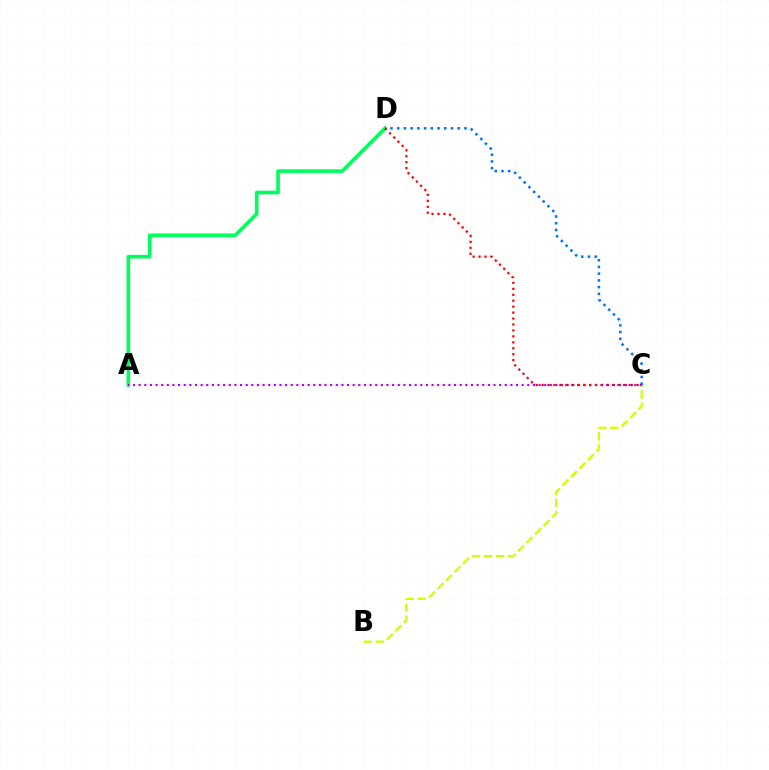{('B', 'C'): [{'color': '#d1ff00', 'line_style': 'dashed', 'thickness': 1.63}], ('A', 'D'): [{'color': '#00ff5c', 'line_style': 'solid', 'thickness': 2.62}], ('C', 'D'): [{'color': '#0074ff', 'line_style': 'dotted', 'thickness': 1.83}, {'color': '#ff0000', 'line_style': 'dotted', 'thickness': 1.61}], ('A', 'C'): [{'color': '#b900ff', 'line_style': 'dotted', 'thickness': 1.53}]}